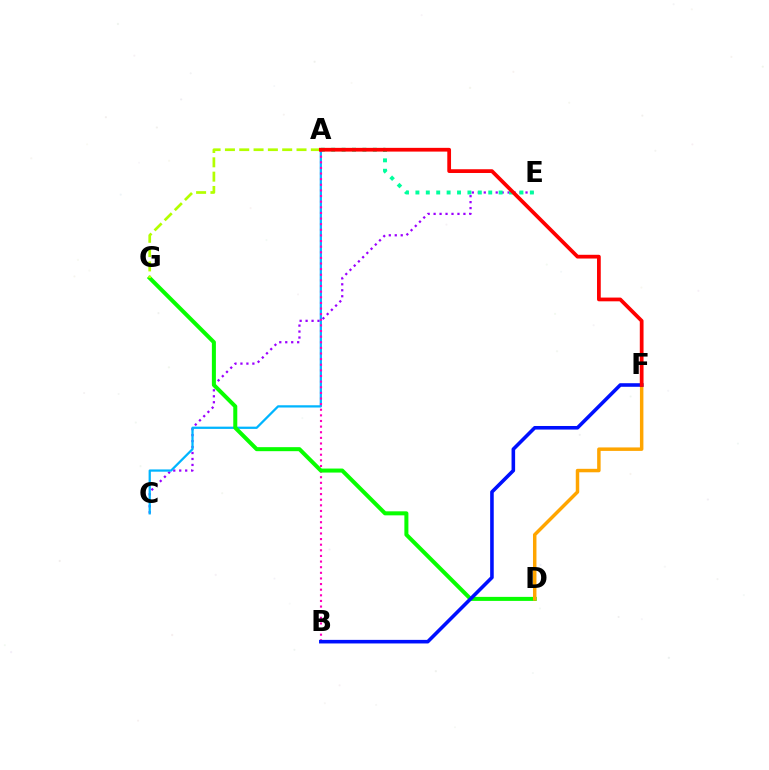{('C', 'E'): [{'color': '#9b00ff', 'line_style': 'dotted', 'thickness': 1.62}], ('A', 'C'): [{'color': '#00b5ff', 'line_style': 'solid', 'thickness': 1.63}], ('A', 'E'): [{'color': '#00ff9d', 'line_style': 'dotted', 'thickness': 2.83}], ('A', 'B'): [{'color': '#ff00bd', 'line_style': 'dotted', 'thickness': 1.53}], ('D', 'G'): [{'color': '#08ff00', 'line_style': 'solid', 'thickness': 2.89}], ('A', 'G'): [{'color': '#b3ff00', 'line_style': 'dashed', 'thickness': 1.95}], ('D', 'F'): [{'color': '#ffa500', 'line_style': 'solid', 'thickness': 2.5}], ('B', 'F'): [{'color': '#0010ff', 'line_style': 'solid', 'thickness': 2.58}], ('A', 'F'): [{'color': '#ff0000', 'line_style': 'solid', 'thickness': 2.7}]}